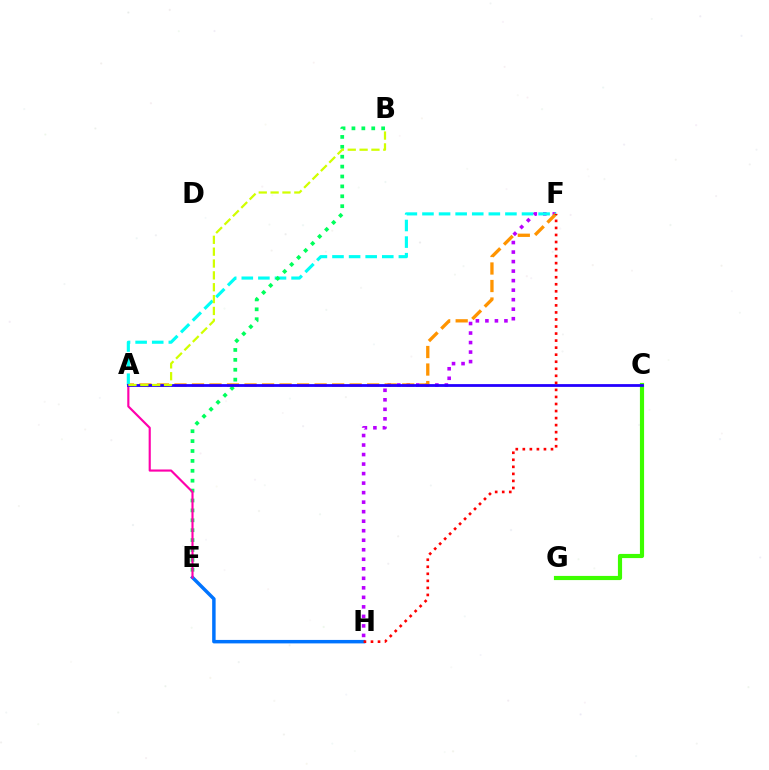{('F', 'H'): [{'color': '#b900ff', 'line_style': 'dotted', 'thickness': 2.59}, {'color': '#ff0000', 'line_style': 'dotted', 'thickness': 1.91}], ('A', 'F'): [{'color': '#ff9400', 'line_style': 'dashed', 'thickness': 2.38}, {'color': '#00fff6', 'line_style': 'dashed', 'thickness': 2.25}], ('C', 'G'): [{'color': '#3dff00', 'line_style': 'solid', 'thickness': 3.0}], ('E', 'H'): [{'color': '#0074ff', 'line_style': 'solid', 'thickness': 2.5}], ('B', 'E'): [{'color': '#00ff5c', 'line_style': 'dotted', 'thickness': 2.69}], ('A', 'E'): [{'color': '#ff00ac', 'line_style': 'solid', 'thickness': 1.55}], ('A', 'C'): [{'color': '#2500ff', 'line_style': 'solid', 'thickness': 2.01}], ('A', 'B'): [{'color': '#d1ff00', 'line_style': 'dashed', 'thickness': 1.61}]}